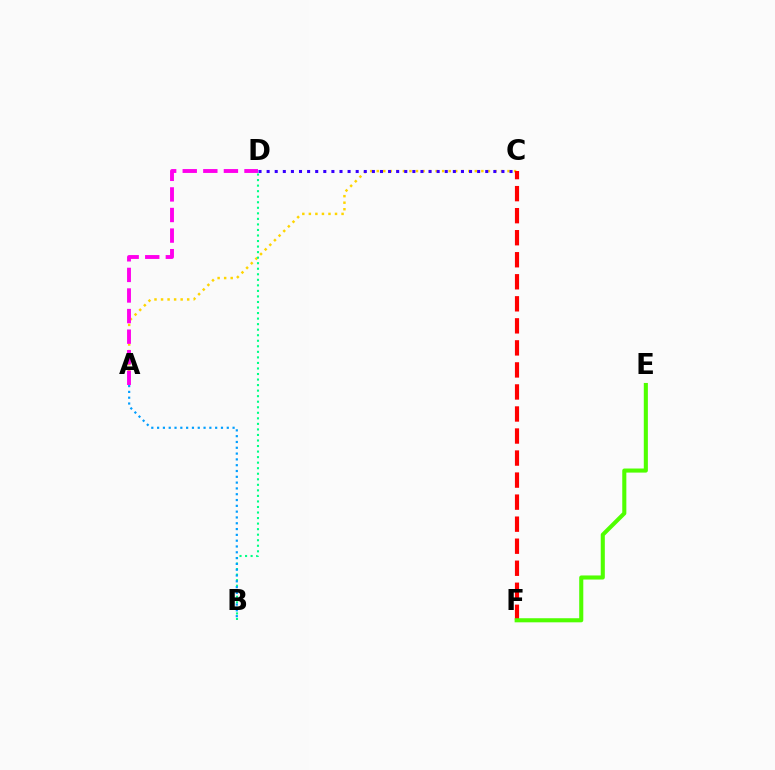{('A', 'C'): [{'color': '#ffd500', 'line_style': 'dotted', 'thickness': 1.78}], ('C', 'D'): [{'color': '#3700ff', 'line_style': 'dotted', 'thickness': 2.2}], ('B', 'D'): [{'color': '#00ff86', 'line_style': 'dotted', 'thickness': 1.51}], ('A', 'B'): [{'color': '#009eff', 'line_style': 'dotted', 'thickness': 1.58}], ('A', 'D'): [{'color': '#ff00ed', 'line_style': 'dashed', 'thickness': 2.8}], ('C', 'F'): [{'color': '#ff0000', 'line_style': 'dashed', 'thickness': 2.99}], ('E', 'F'): [{'color': '#4fff00', 'line_style': 'solid', 'thickness': 2.94}]}